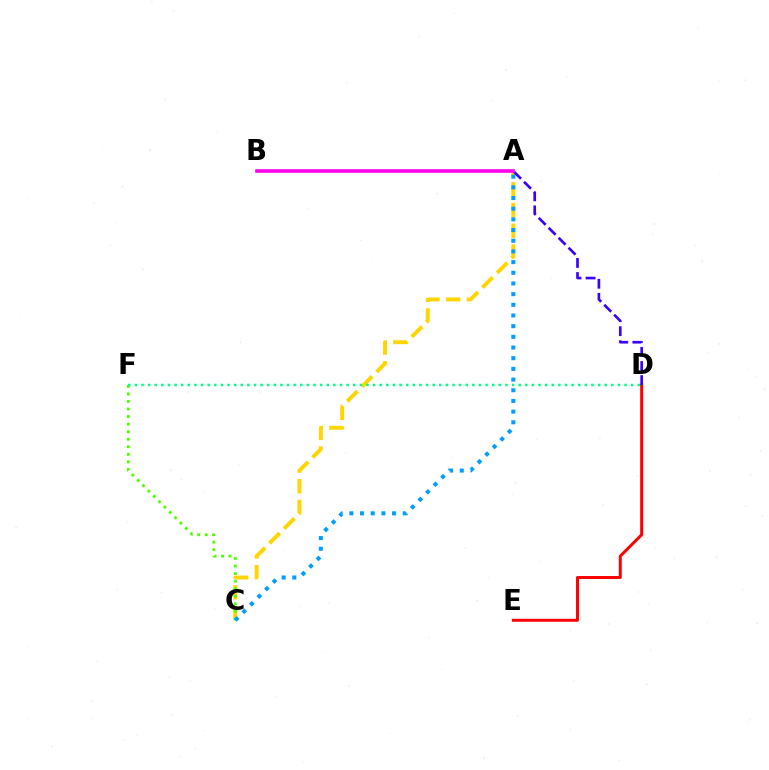{('A', 'C'): [{'color': '#ffd500', 'line_style': 'dashed', 'thickness': 2.82}, {'color': '#009eff', 'line_style': 'dotted', 'thickness': 2.9}], ('D', 'E'): [{'color': '#ff0000', 'line_style': 'solid', 'thickness': 2.14}], ('C', 'F'): [{'color': '#4fff00', 'line_style': 'dotted', 'thickness': 2.05}], ('D', 'F'): [{'color': '#00ff86', 'line_style': 'dotted', 'thickness': 1.8}], ('A', 'D'): [{'color': '#3700ff', 'line_style': 'dashed', 'thickness': 1.91}], ('A', 'B'): [{'color': '#ff00ed', 'line_style': 'solid', 'thickness': 2.6}]}